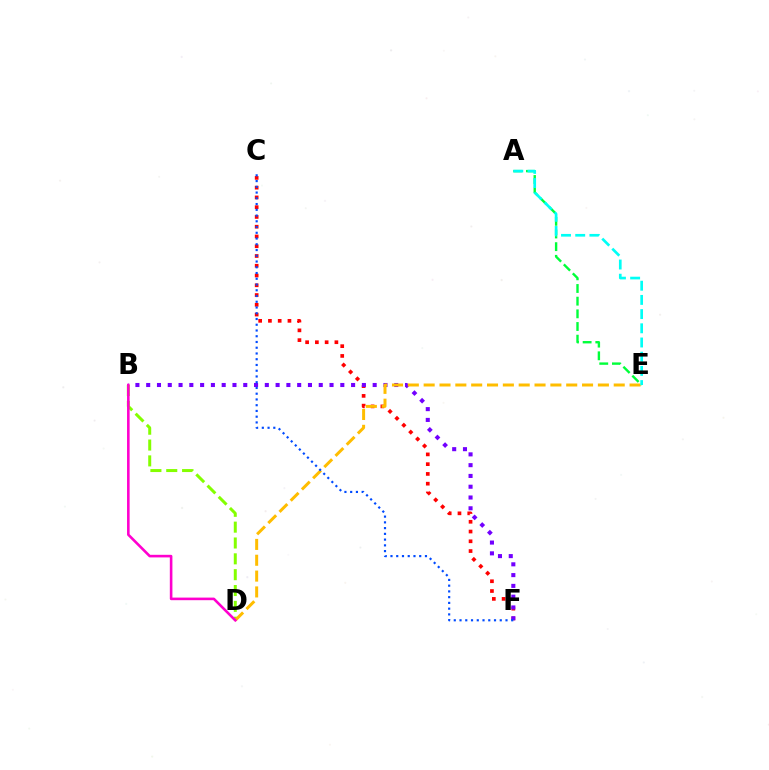{('B', 'D'): [{'color': '#84ff00', 'line_style': 'dashed', 'thickness': 2.15}, {'color': '#ff00cf', 'line_style': 'solid', 'thickness': 1.87}], ('C', 'F'): [{'color': '#ff0000', 'line_style': 'dotted', 'thickness': 2.65}, {'color': '#004bff', 'line_style': 'dotted', 'thickness': 1.56}], ('B', 'F'): [{'color': '#7200ff', 'line_style': 'dotted', 'thickness': 2.93}], ('D', 'E'): [{'color': '#ffbd00', 'line_style': 'dashed', 'thickness': 2.15}], ('A', 'E'): [{'color': '#00ff39', 'line_style': 'dashed', 'thickness': 1.72}, {'color': '#00fff6', 'line_style': 'dashed', 'thickness': 1.93}]}